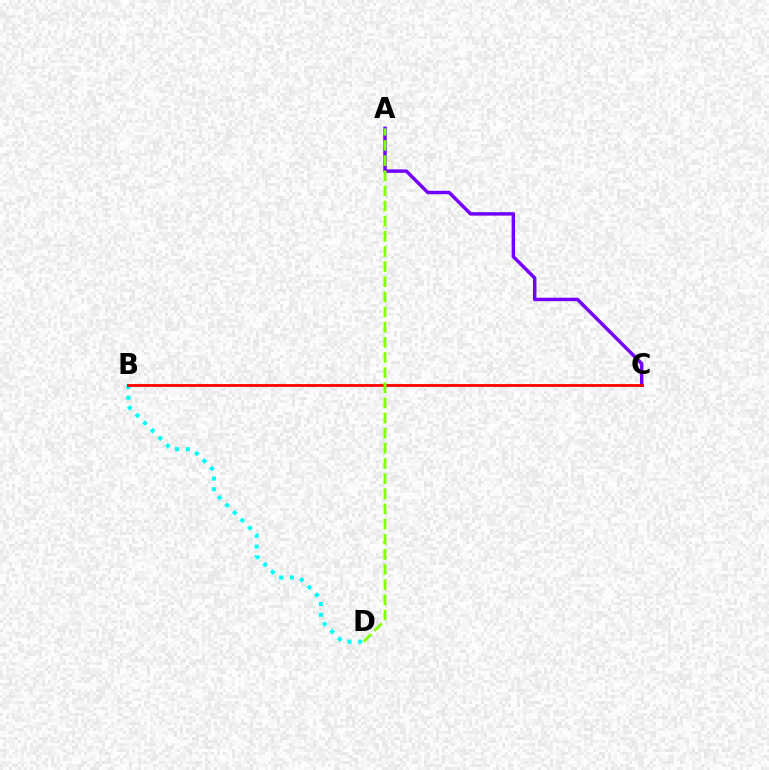{('B', 'D'): [{'color': '#00fff6', 'line_style': 'dotted', 'thickness': 2.91}], ('A', 'C'): [{'color': '#7200ff', 'line_style': 'solid', 'thickness': 2.49}], ('B', 'C'): [{'color': '#ff0000', 'line_style': 'solid', 'thickness': 2.03}], ('A', 'D'): [{'color': '#84ff00', 'line_style': 'dashed', 'thickness': 2.06}]}